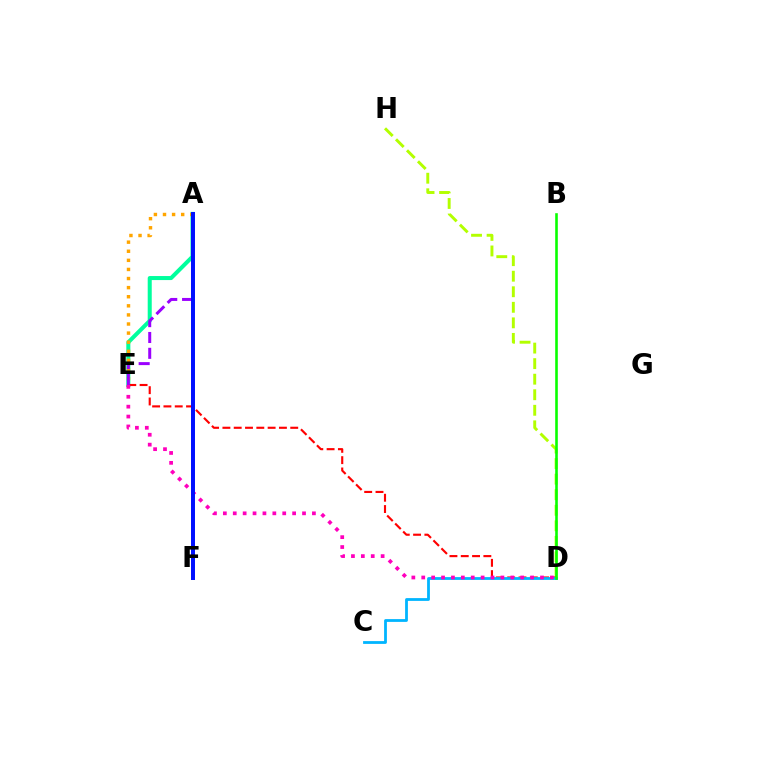{('D', 'H'): [{'color': '#b3ff00', 'line_style': 'dashed', 'thickness': 2.11}], ('A', 'E'): [{'color': '#00ff9d', 'line_style': 'solid', 'thickness': 2.9}, {'color': '#ffa500', 'line_style': 'dotted', 'thickness': 2.47}, {'color': '#9b00ff', 'line_style': 'dashed', 'thickness': 2.15}], ('D', 'E'): [{'color': '#ff0000', 'line_style': 'dashed', 'thickness': 1.54}, {'color': '#ff00bd', 'line_style': 'dotted', 'thickness': 2.69}], ('C', 'D'): [{'color': '#00b5ff', 'line_style': 'solid', 'thickness': 2.01}], ('B', 'D'): [{'color': '#08ff00', 'line_style': 'solid', 'thickness': 1.87}], ('A', 'F'): [{'color': '#0010ff', 'line_style': 'solid', 'thickness': 2.87}]}